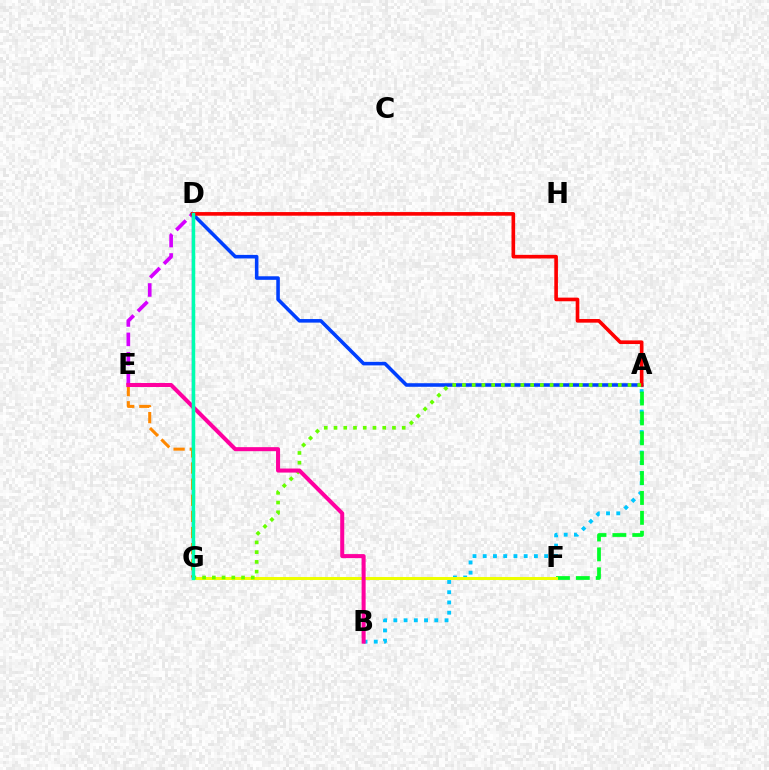{('A', 'B'): [{'color': '#00c7ff', 'line_style': 'dotted', 'thickness': 2.78}], ('A', 'F'): [{'color': '#00ff27', 'line_style': 'dashed', 'thickness': 2.7}], ('F', 'G'): [{'color': '#eeff00', 'line_style': 'solid', 'thickness': 2.18}], ('D', 'E'): [{'color': '#d600ff', 'line_style': 'dashed', 'thickness': 2.64}], ('D', 'G'): [{'color': '#4f00ff', 'line_style': 'solid', 'thickness': 1.64}, {'color': '#00ffaf', 'line_style': 'solid', 'thickness': 2.5}], ('A', 'D'): [{'color': '#003fff', 'line_style': 'solid', 'thickness': 2.56}, {'color': '#ff0000', 'line_style': 'solid', 'thickness': 2.62}], ('E', 'G'): [{'color': '#ff8800', 'line_style': 'dashed', 'thickness': 2.19}], ('A', 'G'): [{'color': '#66ff00', 'line_style': 'dotted', 'thickness': 2.65}], ('B', 'E'): [{'color': '#ff00a0', 'line_style': 'solid', 'thickness': 2.9}]}